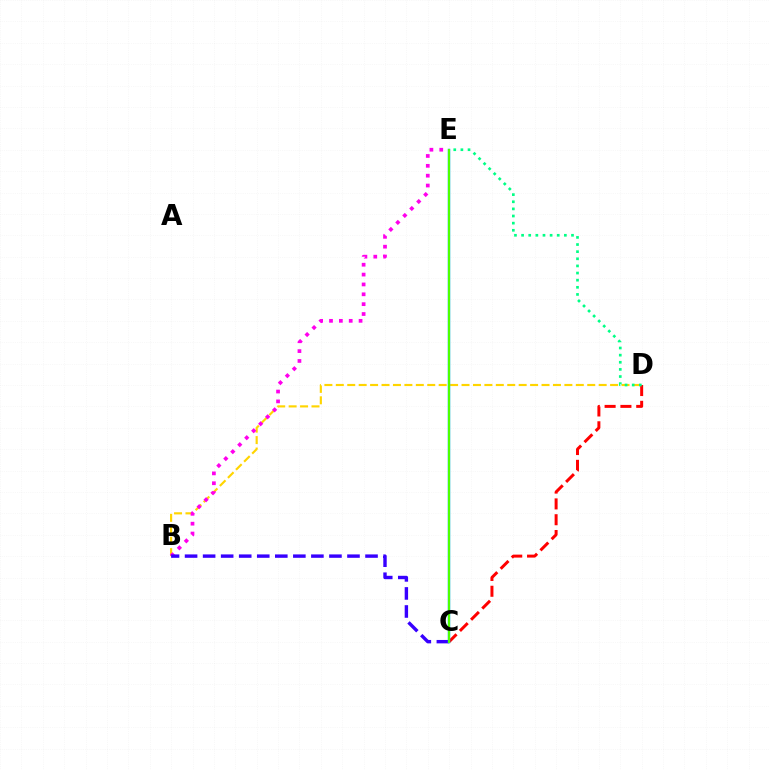{('B', 'D'): [{'color': '#ffd500', 'line_style': 'dashed', 'thickness': 1.55}], ('C', 'D'): [{'color': '#ff0000', 'line_style': 'dashed', 'thickness': 2.15}], ('D', 'E'): [{'color': '#00ff86', 'line_style': 'dotted', 'thickness': 1.94}], ('B', 'E'): [{'color': '#ff00ed', 'line_style': 'dotted', 'thickness': 2.68}], ('B', 'C'): [{'color': '#3700ff', 'line_style': 'dashed', 'thickness': 2.45}], ('C', 'E'): [{'color': '#009eff', 'line_style': 'solid', 'thickness': 1.75}, {'color': '#4fff00', 'line_style': 'solid', 'thickness': 1.53}]}